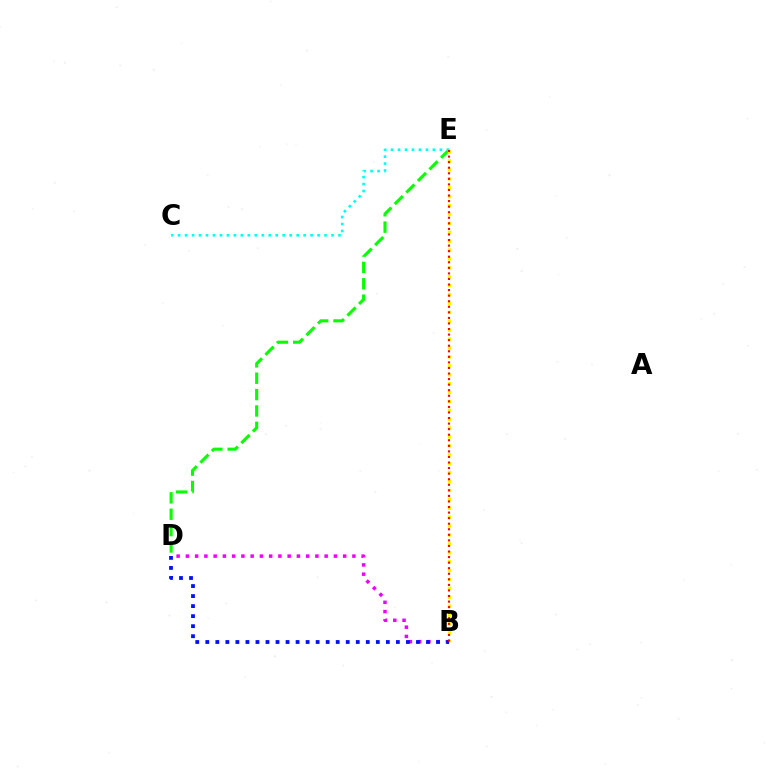{('D', 'E'): [{'color': '#08ff00', 'line_style': 'dashed', 'thickness': 2.22}], ('B', 'E'): [{'color': '#fcf500', 'line_style': 'dotted', 'thickness': 2.42}, {'color': '#ff0000', 'line_style': 'dotted', 'thickness': 1.51}], ('C', 'E'): [{'color': '#00fff6', 'line_style': 'dotted', 'thickness': 1.9}], ('B', 'D'): [{'color': '#ee00ff', 'line_style': 'dotted', 'thickness': 2.51}, {'color': '#0010ff', 'line_style': 'dotted', 'thickness': 2.73}]}